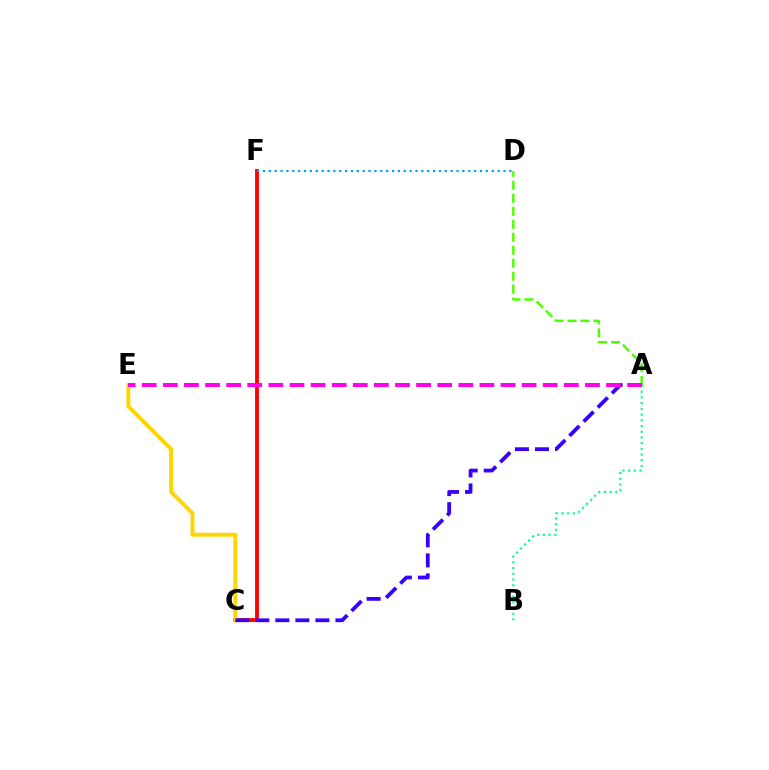{('A', 'B'): [{'color': '#00ff86', 'line_style': 'dotted', 'thickness': 1.55}], ('C', 'F'): [{'color': '#ff0000', 'line_style': 'solid', 'thickness': 2.77}], ('A', 'D'): [{'color': '#4fff00', 'line_style': 'dashed', 'thickness': 1.76}], ('D', 'F'): [{'color': '#009eff', 'line_style': 'dotted', 'thickness': 1.59}], ('C', 'E'): [{'color': '#ffd500', 'line_style': 'solid', 'thickness': 2.83}], ('A', 'C'): [{'color': '#3700ff', 'line_style': 'dashed', 'thickness': 2.72}], ('A', 'E'): [{'color': '#ff00ed', 'line_style': 'dashed', 'thickness': 2.87}]}